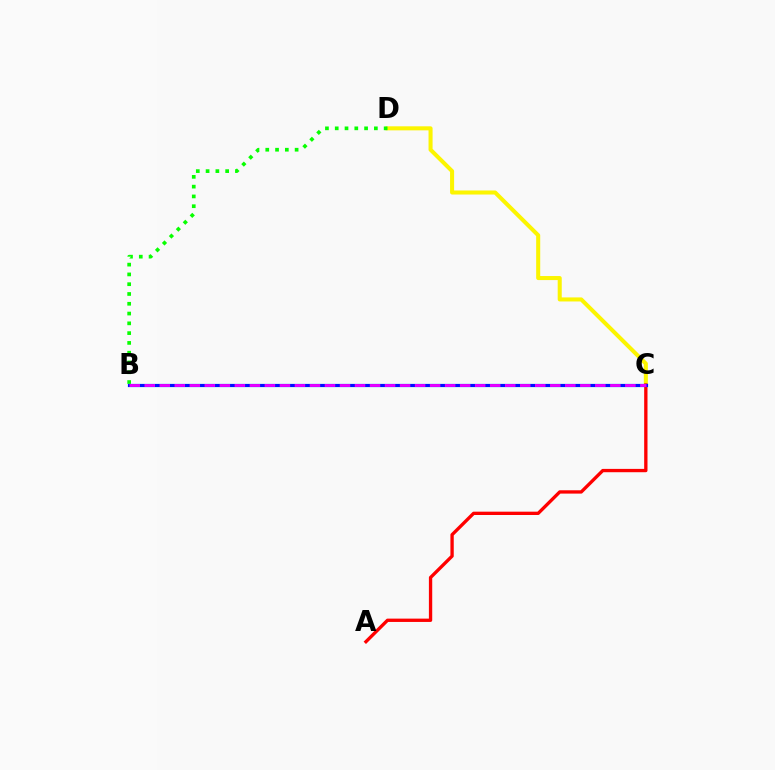{('C', 'D'): [{'color': '#fcf500', 'line_style': 'solid', 'thickness': 2.91}], ('B', 'D'): [{'color': '#08ff00', 'line_style': 'dotted', 'thickness': 2.66}], ('A', 'C'): [{'color': '#ff0000', 'line_style': 'solid', 'thickness': 2.39}], ('B', 'C'): [{'color': '#00fff6', 'line_style': 'solid', 'thickness': 2.26}, {'color': '#0010ff', 'line_style': 'solid', 'thickness': 2.25}, {'color': '#ee00ff', 'line_style': 'dashed', 'thickness': 2.04}]}